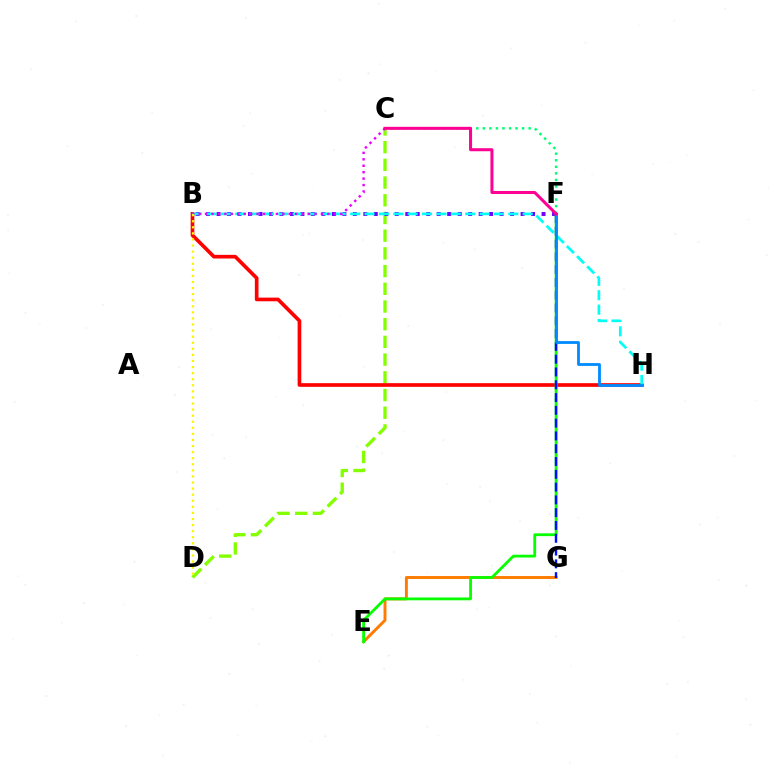{('E', 'G'): [{'color': '#ff7c00', 'line_style': 'solid', 'thickness': 2.11}], ('C', 'D'): [{'color': '#84ff00', 'line_style': 'dashed', 'thickness': 2.41}], ('C', 'F'): [{'color': '#00ff74', 'line_style': 'dotted', 'thickness': 1.78}, {'color': '#ff0094', 'line_style': 'solid', 'thickness': 2.18}], ('B', 'F'): [{'color': '#7200ff', 'line_style': 'dotted', 'thickness': 2.85}], ('B', 'H'): [{'color': '#ff0000', 'line_style': 'solid', 'thickness': 2.64}, {'color': '#00fff6', 'line_style': 'dashed', 'thickness': 1.95}], ('B', 'C'): [{'color': '#ee00ff', 'line_style': 'dotted', 'thickness': 1.75}], ('E', 'F'): [{'color': '#08ff00', 'line_style': 'solid', 'thickness': 2.02}], ('F', 'G'): [{'color': '#0010ff', 'line_style': 'dashed', 'thickness': 1.74}], ('B', 'D'): [{'color': '#fcf500', 'line_style': 'dotted', 'thickness': 1.65}], ('F', 'H'): [{'color': '#008cff', 'line_style': 'solid', 'thickness': 2.02}]}